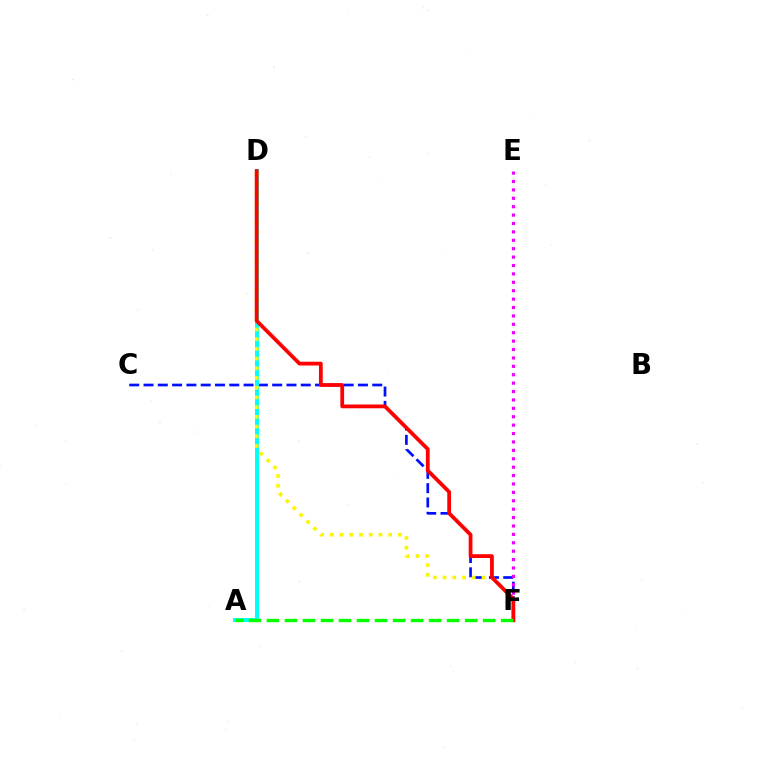{('C', 'F'): [{'color': '#0010ff', 'line_style': 'dashed', 'thickness': 1.94}], ('E', 'F'): [{'color': '#ee00ff', 'line_style': 'dotted', 'thickness': 2.28}], ('A', 'D'): [{'color': '#00fff6', 'line_style': 'solid', 'thickness': 2.87}], ('D', 'F'): [{'color': '#fcf500', 'line_style': 'dotted', 'thickness': 2.64}, {'color': '#ff0000', 'line_style': 'solid', 'thickness': 2.72}], ('A', 'F'): [{'color': '#08ff00', 'line_style': 'dashed', 'thickness': 2.45}]}